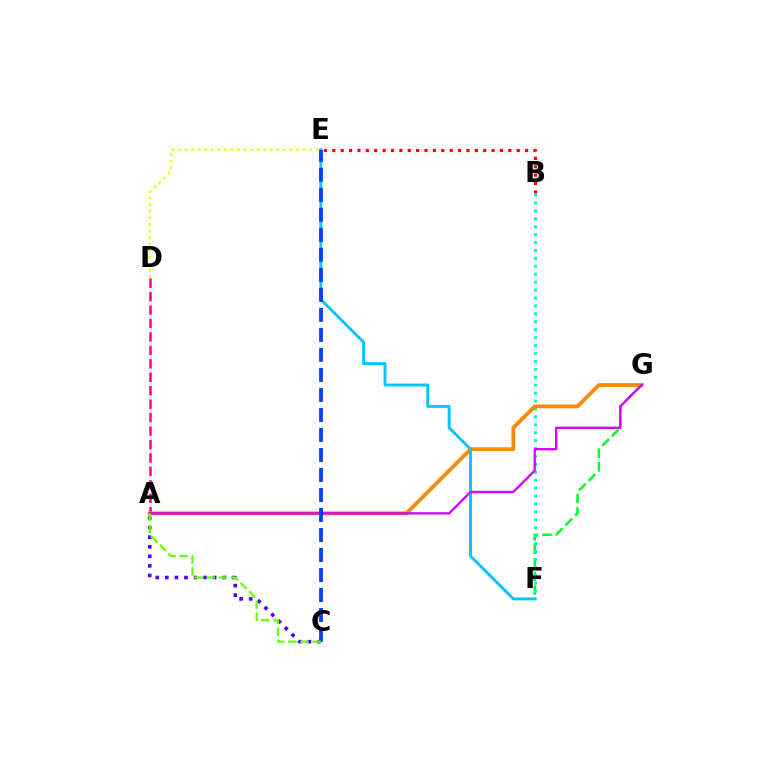{('D', 'E'): [{'color': '#eeff00', 'line_style': 'dotted', 'thickness': 1.78}], ('A', 'D'): [{'color': '#ff00a0', 'line_style': 'dashed', 'thickness': 1.83}], ('B', 'E'): [{'color': '#ff0000', 'line_style': 'dotted', 'thickness': 2.28}], ('F', 'G'): [{'color': '#00ff27', 'line_style': 'dashed', 'thickness': 1.84}], ('B', 'F'): [{'color': '#00ffaf', 'line_style': 'dotted', 'thickness': 2.15}], ('A', 'C'): [{'color': '#4f00ff', 'line_style': 'dotted', 'thickness': 2.6}, {'color': '#66ff00', 'line_style': 'dashed', 'thickness': 1.65}], ('A', 'G'): [{'color': '#ff8800', 'line_style': 'solid', 'thickness': 2.72}, {'color': '#d600ff', 'line_style': 'solid', 'thickness': 1.68}], ('E', 'F'): [{'color': '#00c7ff', 'line_style': 'solid', 'thickness': 2.11}], ('C', 'E'): [{'color': '#003fff', 'line_style': 'dashed', 'thickness': 2.72}]}